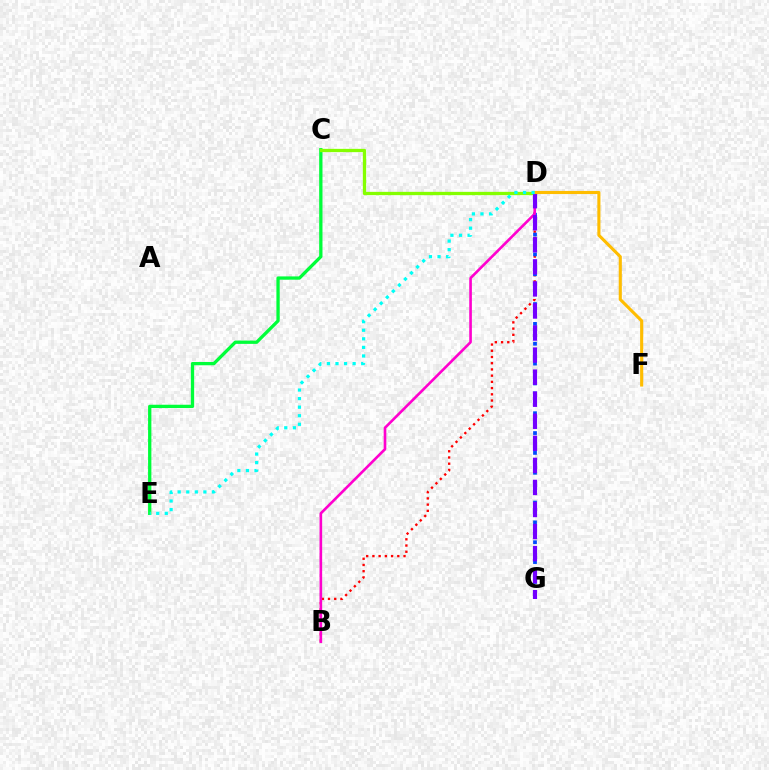{('C', 'E'): [{'color': '#00ff39', 'line_style': 'solid', 'thickness': 2.37}], ('C', 'D'): [{'color': '#84ff00', 'line_style': 'solid', 'thickness': 2.37}], ('B', 'D'): [{'color': '#ff0000', 'line_style': 'dotted', 'thickness': 1.69}, {'color': '#ff00cf', 'line_style': 'solid', 'thickness': 1.9}], ('D', 'G'): [{'color': '#004bff', 'line_style': 'dotted', 'thickness': 2.7}, {'color': '#7200ff', 'line_style': 'dashed', 'thickness': 3.0}], ('D', 'F'): [{'color': '#ffbd00', 'line_style': 'solid', 'thickness': 2.24}], ('D', 'E'): [{'color': '#00fff6', 'line_style': 'dotted', 'thickness': 2.33}]}